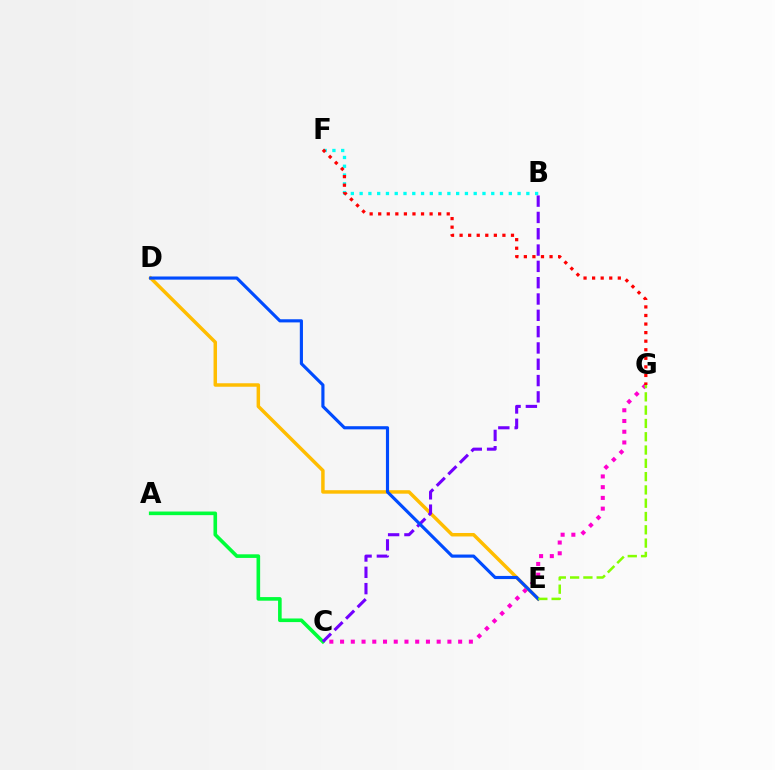{('B', 'F'): [{'color': '#00fff6', 'line_style': 'dotted', 'thickness': 2.38}], ('A', 'C'): [{'color': '#00ff39', 'line_style': 'solid', 'thickness': 2.6}], ('C', 'G'): [{'color': '#ff00cf', 'line_style': 'dotted', 'thickness': 2.92}], ('D', 'E'): [{'color': '#ffbd00', 'line_style': 'solid', 'thickness': 2.5}, {'color': '#004bff', 'line_style': 'solid', 'thickness': 2.26}], ('B', 'C'): [{'color': '#7200ff', 'line_style': 'dashed', 'thickness': 2.22}], ('F', 'G'): [{'color': '#ff0000', 'line_style': 'dotted', 'thickness': 2.33}], ('E', 'G'): [{'color': '#84ff00', 'line_style': 'dashed', 'thickness': 1.81}]}